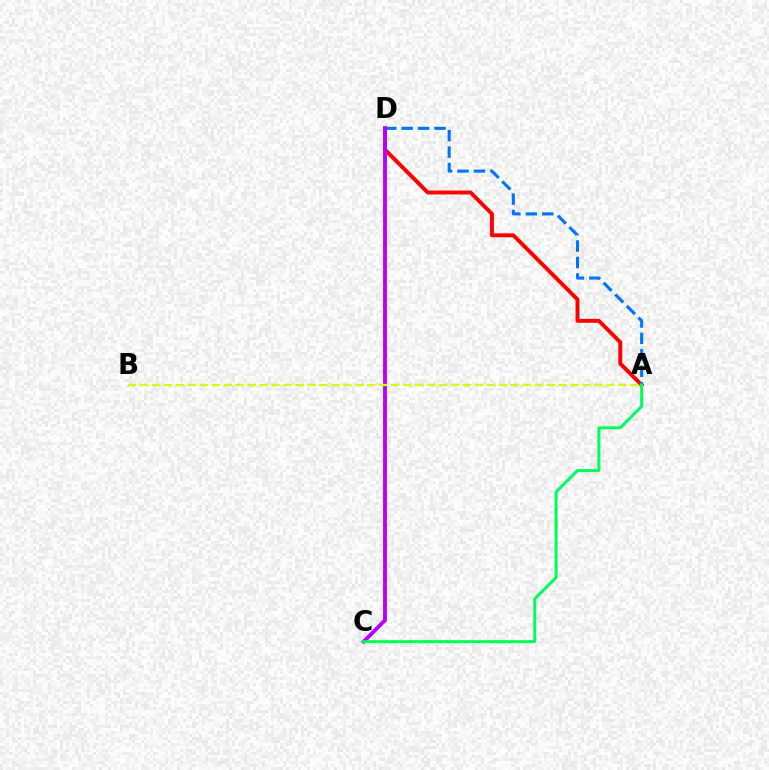{('A', 'D'): [{'color': '#ff0000', 'line_style': 'solid', 'thickness': 2.84}, {'color': '#0074ff', 'line_style': 'dashed', 'thickness': 2.23}], ('C', 'D'): [{'color': '#b900ff', 'line_style': 'solid', 'thickness': 2.78}], ('A', 'B'): [{'color': '#d1ff00', 'line_style': 'dashed', 'thickness': 1.62}], ('A', 'C'): [{'color': '#00ff5c', 'line_style': 'solid', 'thickness': 2.16}]}